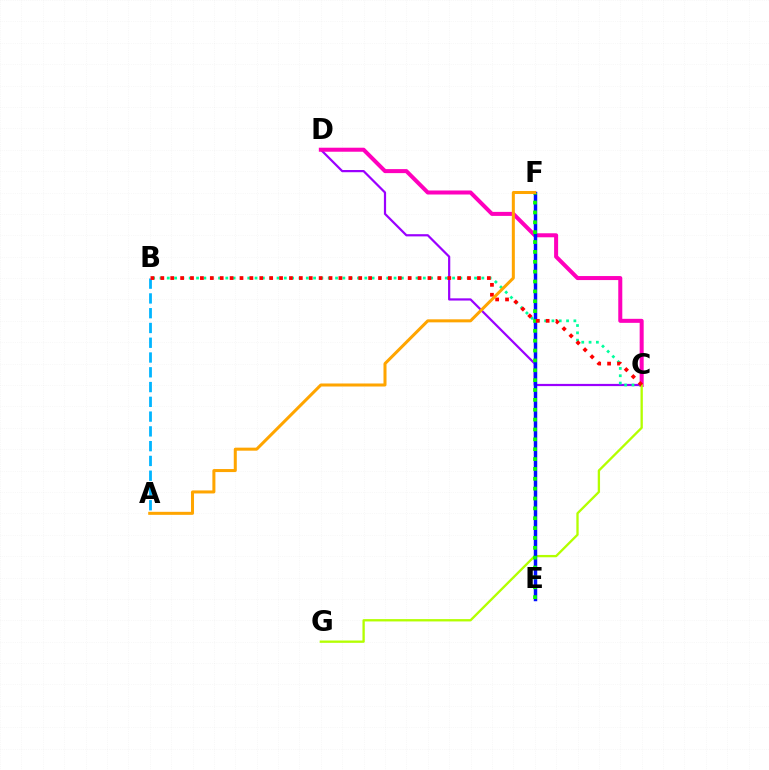{('C', 'D'): [{'color': '#9b00ff', 'line_style': 'solid', 'thickness': 1.59}, {'color': '#ff00bd', 'line_style': 'solid', 'thickness': 2.89}], ('B', 'C'): [{'color': '#00ff9d', 'line_style': 'dotted', 'thickness': 1.99}, {'color': '#ff0000', 'line_style': 'dotted', 'thickness': 2.69}], ('C', 'G'): [{'color': '#b3ff00', 'line_style': 'solid', 'thickness': 1.67}], ('E', 'F'): [{'color': '#0010ff', 'line_style': 'solid', 'thickness': 2.49}, {'color': '#08ff00', 'line_style': 'dotted', 'thickness': 2.68}], ('A', 'B'): [{'color': '#00b5ff', 'line_style': 'dashed', 'thickness': 2.01}], ('A', 'F'): [{'color': '#ffa500', 'line_style': 'solid', 'thickness': 2.18}]}